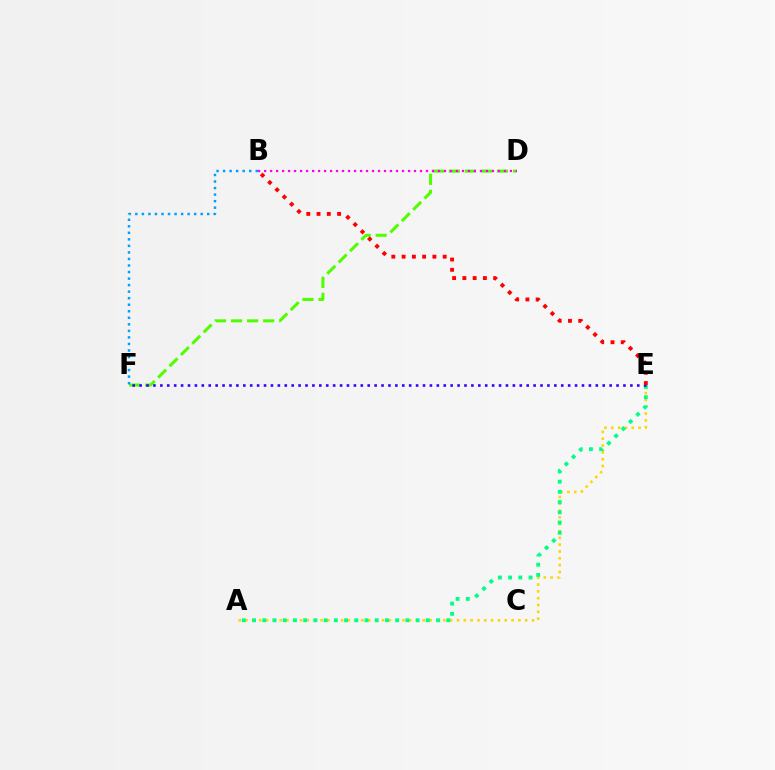{('D', 'F'): [{'color': '#4fff00', 'line_style': 'dashed', 'thickness': 2.18}], ('B', 'F'): [{'color': '#009eff', 'line_style': 'dotted', 'thickness': 1.78}], ('B', 'D'): [{'color': '#ff00ed', 'line_style': 'dotted', 'thickness': 1.63}], ('A', 'E'): [{'color': '#ffd500', 'line_style': 'dotted', 'thickness': 1.85}, {'color': '#00ff86', 'line_style': 'dotted', 'thickness': 2.78}], ('E', 'F'): [{'color': '#3700ff', 'line_style': 'dotted', 'thickness': 1.88}], ('B', 'E'): [{'color': '#ff0000', 'line_style': 'dotted', 'thickness': 2.79}]}